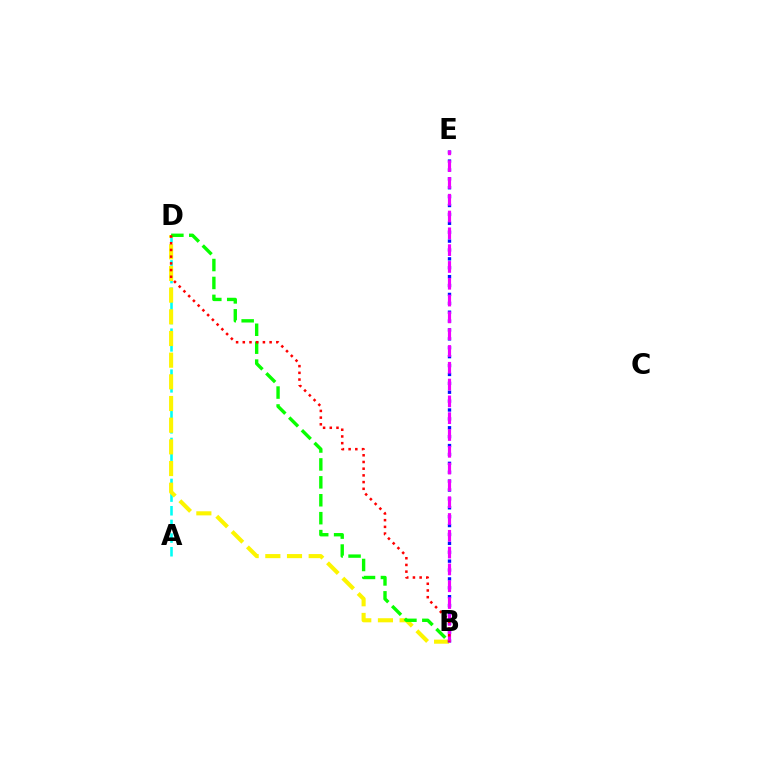{('A', 'D'): [{'color': '#00fff6', 'line_style': 'dashed', 'thickness': 1.86}], ('B', 'D'): [{'color': '#fcf500', 'line_style': 'dashed', 'thickness': 2.94}, {'color': '#08ff00', 'line_style': 'dashed', 'thickness': 2.43}, {'color': '#ff0000', 'line_style': 'dotted', 'thickness': 1.82}], ('B', 'E'): [{'color': '#0010ff', 'line_style': 'dotted', 'thickness': 2.42}, {'color': '#ee00ff', 'line_style': 'dashed', 'thickness': 2.28}]}